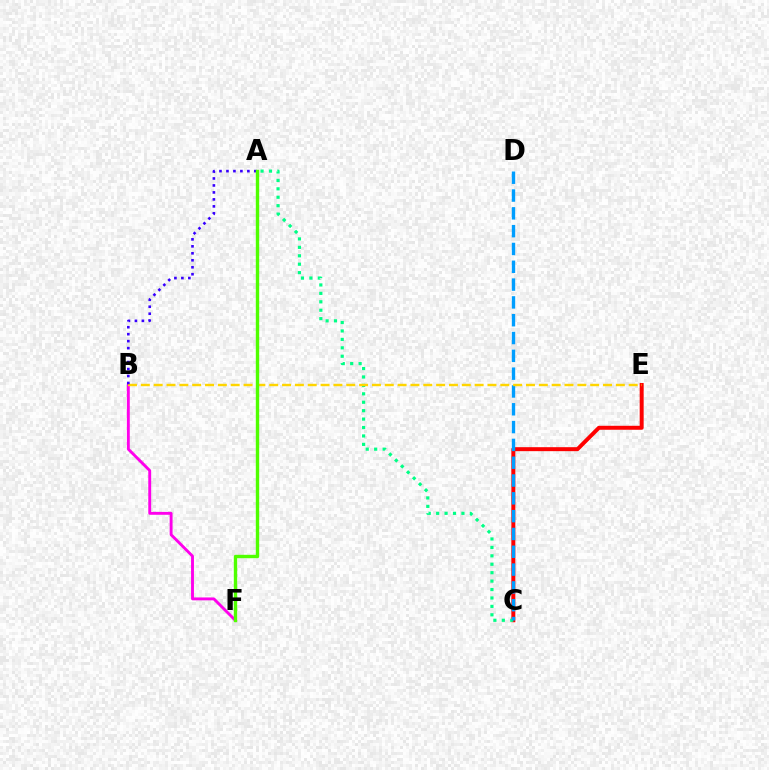{('C', 'E'): [{'color': '#ff0000', 'line_style': 'solid', 'thickness': 2.86}], ('B', 'F'): [{'color': '#ff00ed', 'line_style': 'solid', 'thickness': 2.08}], ('A', 'C'): [{'color': '#00ff86', 'line_style': 'dotted', 'thickness': 2.29}], ('C', 'D'): [{'color': '#009eff', 'line_style': 'dashed', 'thickness': 2.42}], ('B', 'E'): [{'color': '#ffd500', 'line_style': 'dashed', 'thickness': 1.74}], ('A', 'B'): [{'color': '#3700ff', 'line_style': 'dotted', 'thickness': 1.89}], ('A', 'F'): [{'color': '#4fff00', 'line_style': 'solid', 'thickness': 2.44}]}